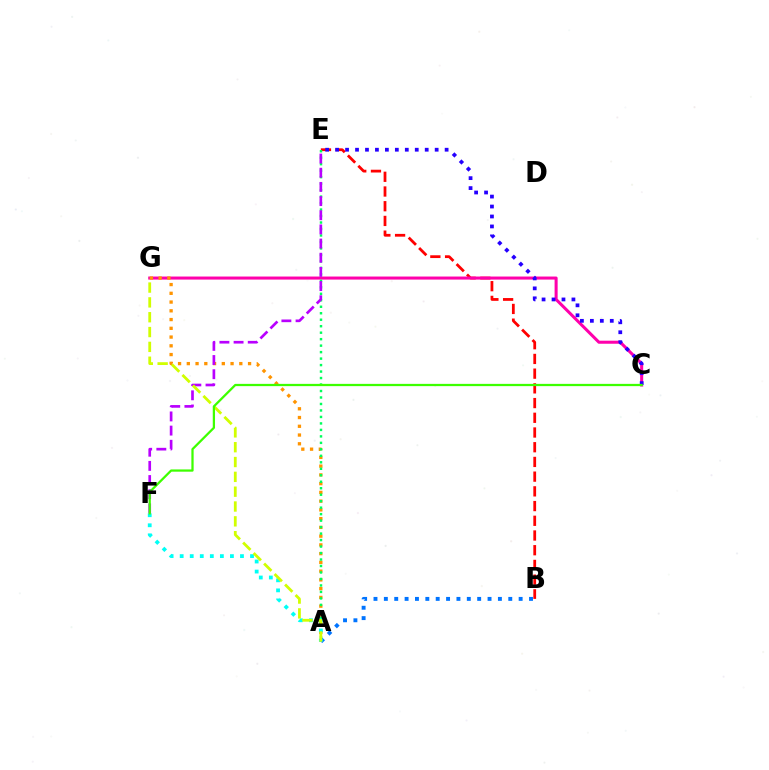{('B', 'E'): [{'color': '#ff0000', 'line_style': 'dashed', 'thickness': 2.0}], ('C', 'G'): [{'color': '#ff00ac', 'line_style': 'solid', 'thickness': 2.19}], ('A', 'G'): [{'color': '#ff9400', 'line_style': 'dotted', 'thickness': 2.38}, {'color': '#d1ff00', 'line_style': 'dashed', 'thickness': 2.01}], ('A', 'E'): [{'color': '#00ff5c', 'line_style': 'dotted', 'thickness': 1.76}], ('C', 'E'): [{'color': '#2500ff', 'line_style': 'dotted', 'thickness': 2.71}], ('A', 'B'): [{'color': '#0074ff', 'line_style': 'dotted', 'thickness': 2.82}], ('E', 'F'): [{'color': '#b900ff', 'line_style': 'dashed', 'thickness': 1.92}], ('A', 'F'): [{'color': '#00fff6', 'line_style': 'dotted', 'thickness': 2.73}], ('C', 'F'): [{'color': '#3dff00', 'line_style': 'solid', 'thickness': 1.62}]}